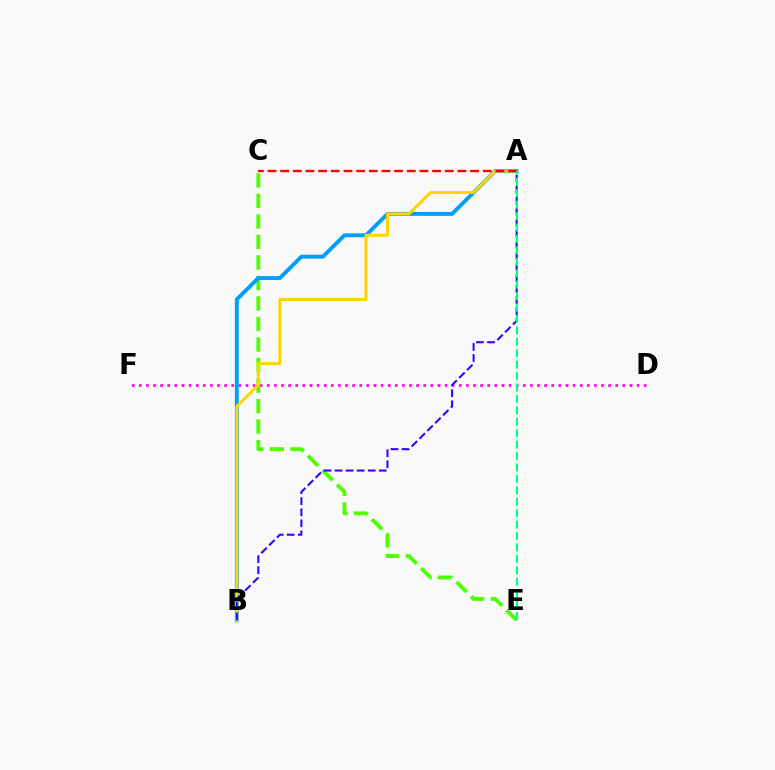{('D', 'F'): [{'color': '#ff00ed', 'line_style': 'dotted', 'thickness': 1.93}], ('C', 'E'): [{'color': '#4fff00', 'line_style': 'dashed', 'thickness': 2.79}], ('A', 'B'): [{'color': '#009eff', 'line_style': 'solid', 'thickness': 2.81}, {'color': '#ffd500', 'line_style': 'solid', 'thickness': 2.16}, {'color': '#3700ff', 'line_style': 'dashed', 'thickness': 1.5}], ('A', 'C'): [{'color': '#ff0000', 'line_style': 'dashed', 'thickness': 1.72}], ('A', 'E'): [{'color': '#00ff86', 'line_style': 'dashed', 'thickness': 1.55}]}